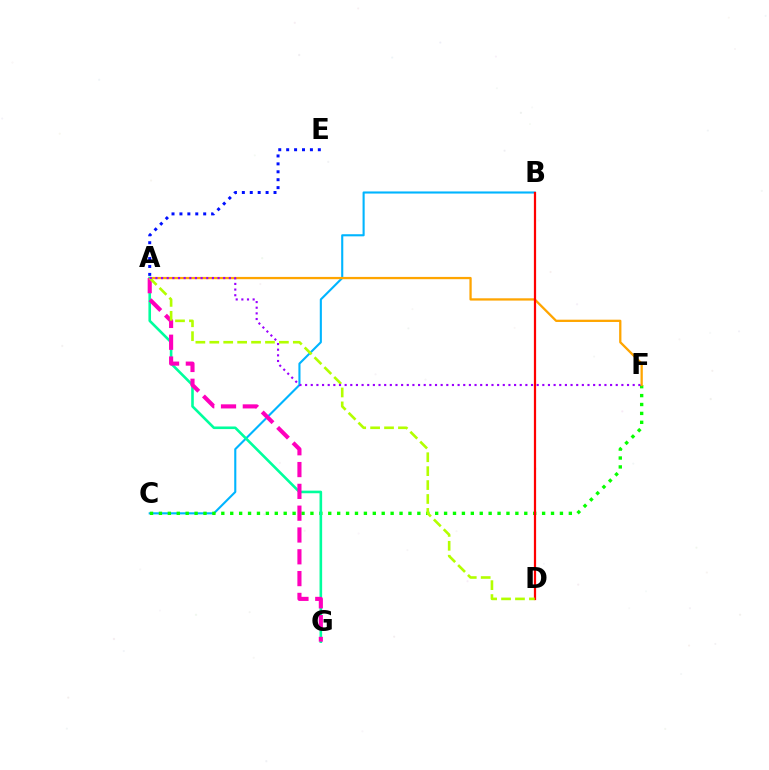{('A', 'E'): [{'color': '#0010ff', 'line_style': 'dotted', 'thickness': 2.15}], ('B', 'C'): [{'color': '#00b5ff', 'line_style': 'solid', 'thickness': 1.52}], ('C', 'F'): [{'color': '#08ff00', 'line_style': 'dotted', 'thickness': 2.42}], ('A', 'F'): [{'color': '#ffa500', 'line_style': 'solid', 'thickness': 1.65}, {'color': '#9b00ff', 'line_style': 'dotted', 'thickness': 1.53}], ('A', 'G'): [{'color': '#00ff9d', 'line_style': 'solid', 'thickness': 1.88}, {'color': '#ff00bd', 'line_style': 'dashed', 'thickness': 2.96}], ('B', 'D'): [{'color': '#ff0000', 'line_style': 'solid', 'thickness': 1.61}], ('A', 'D'): [{'color': '#b3ff00', 'line_style': 'dashed', 'thickness': 1.89}]}